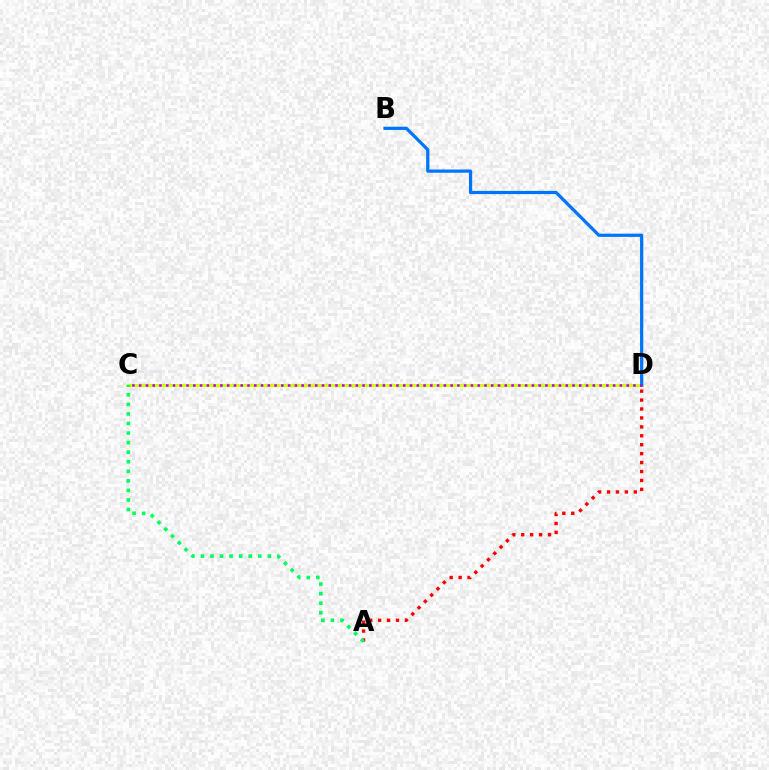{('C', 'D'): [{'color': '#d1ff00', 'line_style': 'solid', 'thickness': 2.25}, {'color': '#b900ff', 'line_style': 'dotted', 'thickness': 1.84}], ('A', 'D'): [{'color': '#ff0000', 'line_style': 'dotted', 'thickness': 2.43}], ('A', 'C'): [{'color': '#00ff5c', 'line_style': 'dotted', 'thickness': 2.6}], ('B', 'D'): [{'color': '#0074ff', 'line_style': 'solid', 'thickness': 2.32}]}